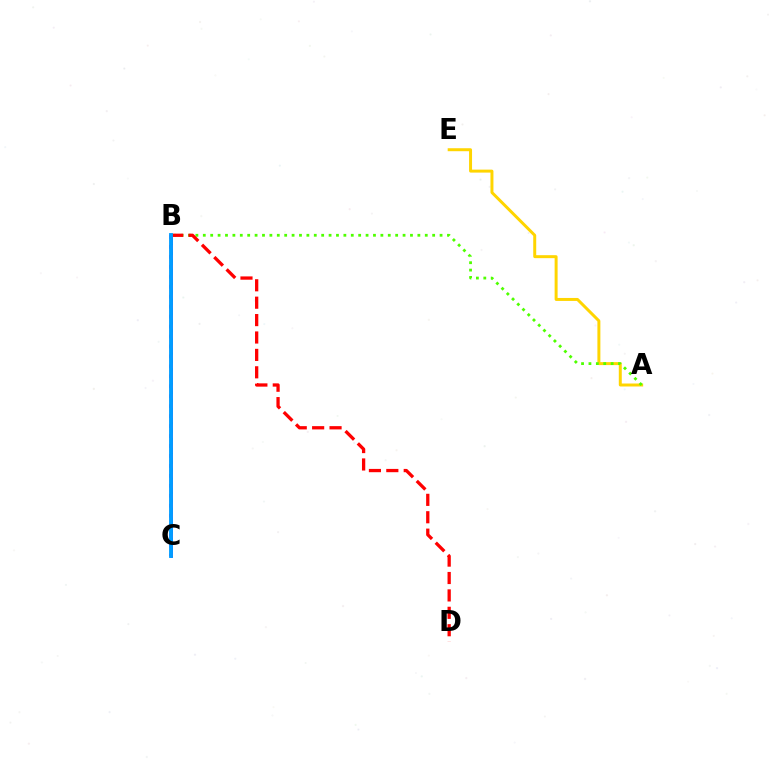{('A', 'E'): [{'color': '#ffd500', 'line_style': 'solid', 'thickness': 2.14}], ('B', 'C'): [{'color': '#00ff86', 'line_style': 'dotted', 'thickness': 2.1}, {'color': '#3700ff', 'line_style': 'solid', 'thickness': 1.86}, {'color': '#ff00ed', 'line_style': 'dotted', 'thickness': 2.71}, {'color': '#009eff', 'line_style': 'solid', 'thickness': 2.76}], ('A', 'B'): [{'color': '#4fff00', 'line_style': 'dotted', 'thickness': 2.01}], ('B', 'D'): [{'color': '#ff0000', 'line_style': 'dashed', 'thickness': 2.36}]}